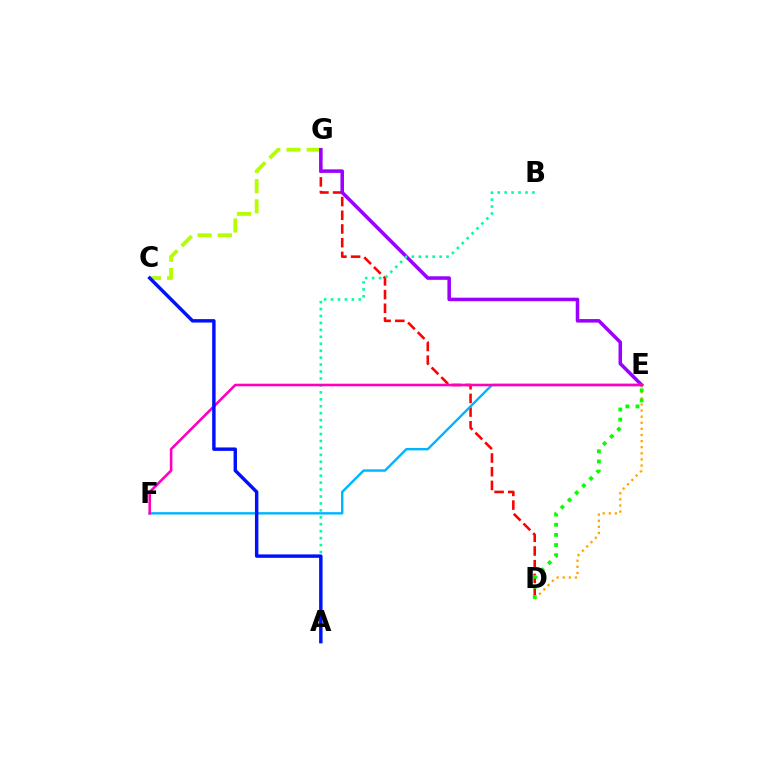{('D', 'G'): [{'color': '#ff0000', 'line_style': 'dashed', 'thickness': 1.86}], ('C', 'G'): [{'color': '#b3ff00', 'line_style': 'dashed', 'thickness': 2.75}], ('E', 'G'): [{'color': '#9b00ff', 'line_style': 'solid', 'thickness': 2.54}], ('A', 'B'): [{'color': '#00ff9d', 'line_style': 'dotted', 'thickness': 1.89}], ('D', 'E'): [{'color': '#ffa500', 'line_style': 'dotted', 'thickness': 1.66}, {'color': '#08ff00', 'line_style': 'dotted', 'thickness': 2.75}], ('E', 'F'): [{'color': '#00b5ff', 'line_style': 'solid', 'thickness': 1.73}, {'color': '#ff00bd', 'line_style': 'solid', 'thickness': 1.86}], ('A', 'C'): [{'color': '#0010ff', 'line_style': 'solid', 'thickness': 2.47}]}